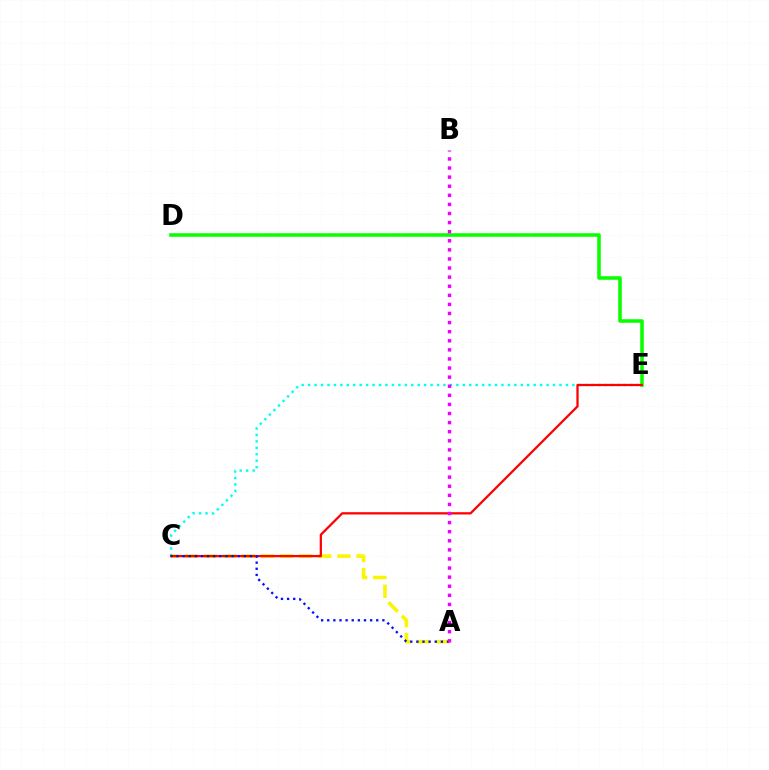{('A', 'C'): [{'color': '#fcf500', 'line_style': 'dashed', 'thickness': 2.59}, {'color': '#0010ff', 'line_style': 'dotted', 'thickness': 1.66}], ('C', 'E'): [{'color': '#00fff6', 'line_style': 'dotted', 'thickness': 1.75}, {'color': '#ff0000', 'line_style': 'solid', 'thickness': 1.63}], ('D', 'E'): [{'color': '#08ff00', 'line_style': 'solid', 'thickness': 2.56}], ('A', 'B'): [{'color': '#ee00ff', 'line_style': 'dotted', 'thickness': 2.47}]}